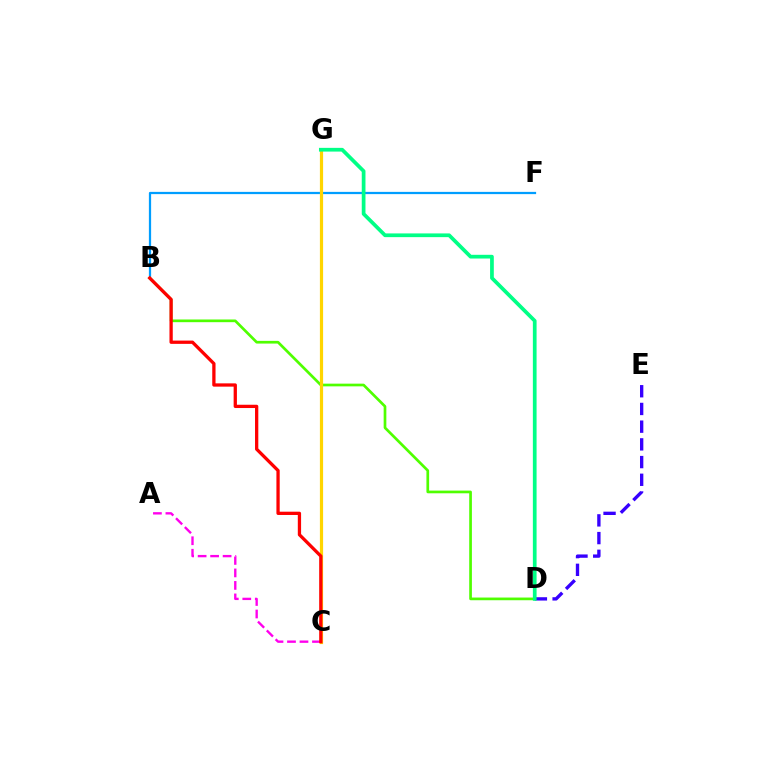{('B', 'F'): [{'color': '#009eff', 'line_style': 'solid', 'thickness': 1.62}], ('A', 'C'): [{'color': '#ff00ed', 'line_style': 'dashed', 'thickness': 1.7}], ('B', 'D'): [{'color': '#4fff00', 'line_style': 'solid', 'thickness': 1.94}], ('C', 'G'): [{'color': '#ffd500', 'line_style': 'solid', 'thickness': 2.3}], ('D', 'E'): [{'color': '#3700ff', 'line_style': 'dashed', 'thickness': 2.41}], ('D', 'G'): [{'color': '#00ff86', 'line_style': 'solid', 'thickness': 2.68}], ('B', 'C'): [{'color': '#ff0000', 'line_style': 'solid', 'thickness': 2.36}]}